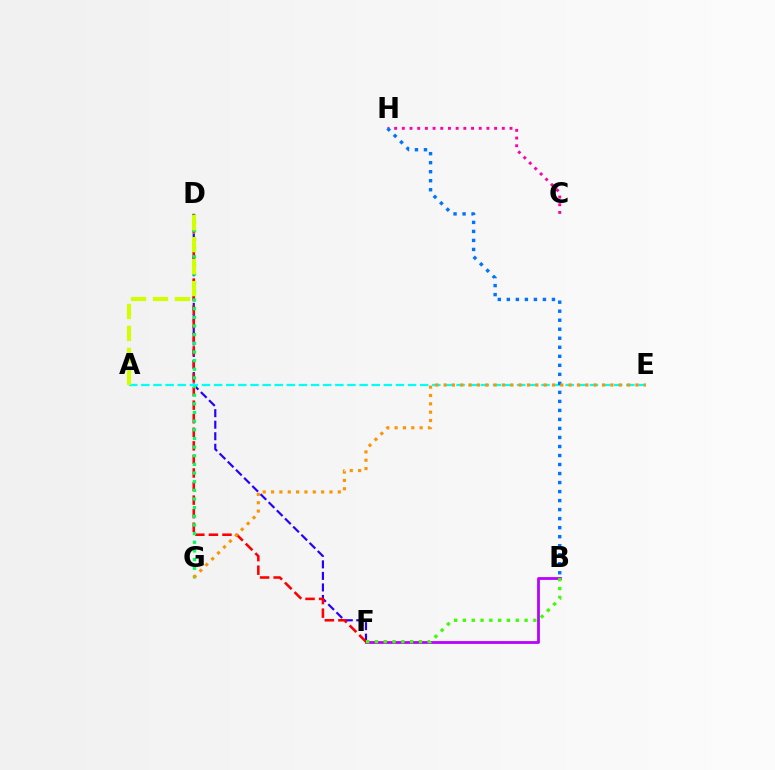{('B', 'F'): [{'color': '#b900ff', 'line_style': 'solid', 'thickness': 2.0}, {'color': '#3dff00', 'line_style': 'dotted', 'thickness': 2.39}], ('D', 'F'): [{'color': '#2500ff', 'line_style': 'dashed', 'thickness': 1.57}, {'color': '#ff0000', 'line_style': 'dashed', 'thickness': 1.84}], ('D', 'G'): [{'color': '#00ff5c', 'line_style': 'dotted', 'thickness': 2.35}], ('A', 'E'): [{'color': '#00fff6', 'line_style': 'dashed', 'thickness': 1.65}], ('C', 'H'): [{'color': '#ff00ac', 'line_style': 'dotted', 'thickness': 2.09}], ('B', 'H'): [{'color': '#0074ff', 'line_style': 'dotted', 'thickness': 2.45}], ('E', 'G'): [{'color': '#ff9400', 'line_style': 'dotted', 'thickness': 2.27}], ('A', 'D'): [{'color': '#d1ff00', 'line_style': 'dashed', 'thickness': 2.98}]}